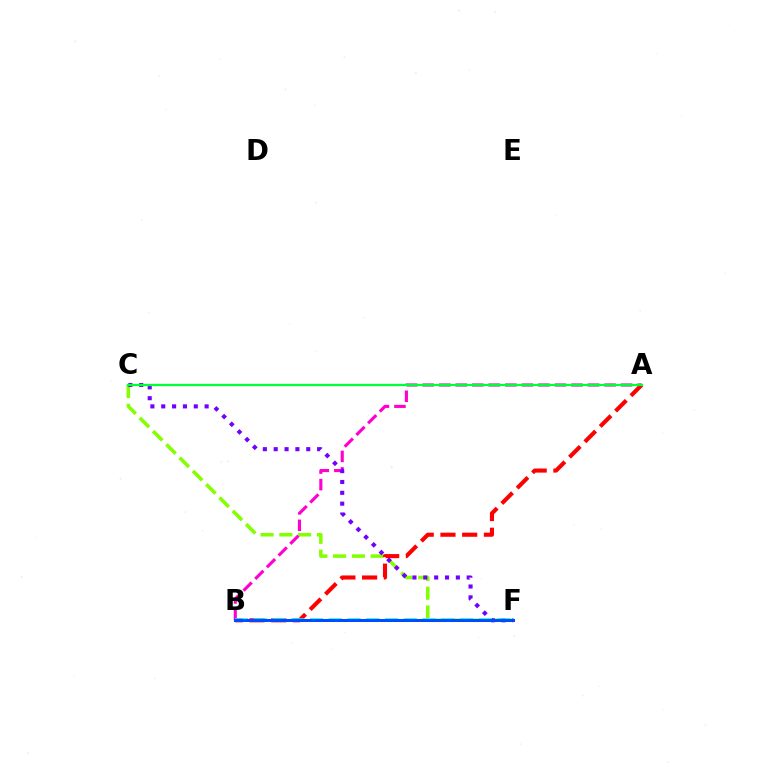{('C', 'F'): [{'color': '#84ff00', 'line_style': 'dashed', 'thickness': 2.55}, {'color': '#7200ff', 'line_style': 'dotted', 'thickness': 2.95}], ('B', 'F'): [{'color': '#ffbd00', 'line_style': 'solid', 'thickness': 2.19}, {'color': '#00fff6', 'line_style': 'dashed', 'thickness': 2.55}, {'color': '#004bff', 'line_style': 'solid', 'thickness': 2.16}], ('A', 'B'): [{'color': '#ff00cf', 'line_style': 'dashed', 'thickness': 2.25}, {'color': '#ff0000', 'line_style': 'dashed', 'thickness': 2.95}], ('A', 'C'): [{'color': '#00ff39', 'line_style': 'solid', 'thickness': 1.65}]}